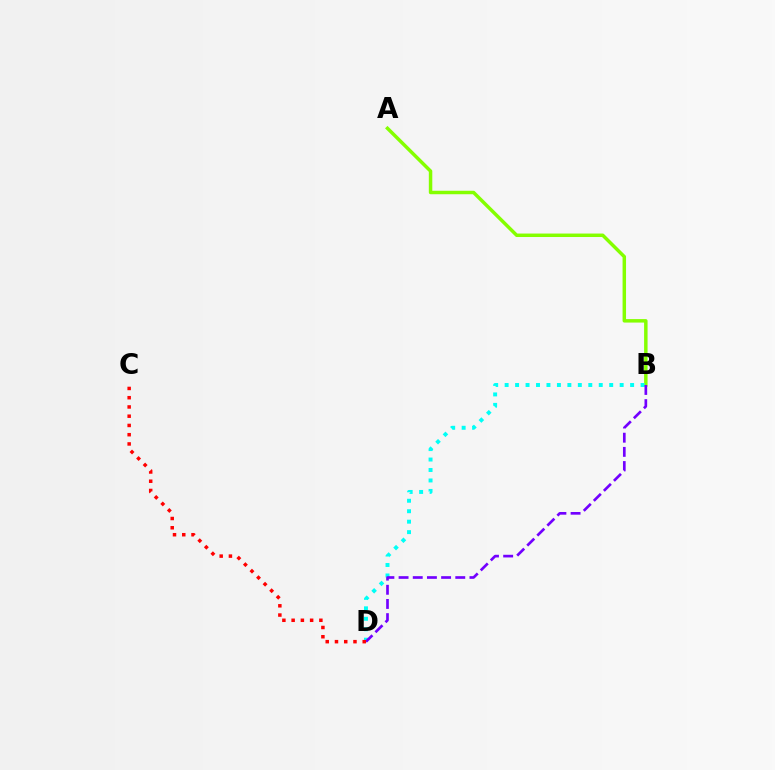{('A', 'B'): [{'color': '#84ff00', 'line_style': 'solid', 'thickness': 2.5}], ('B', 'D'): [{'color': '#00fff6', 'line_style': 'dotted', 'thickness': 2.84}, {'color': '#7200ff', 'line_style': 'dashed', 'thickness': 1.93}], ('C', 'D'): [{'color': '#ff0000', 'line_style': 'dotted', 'thickness': 2.51}]}